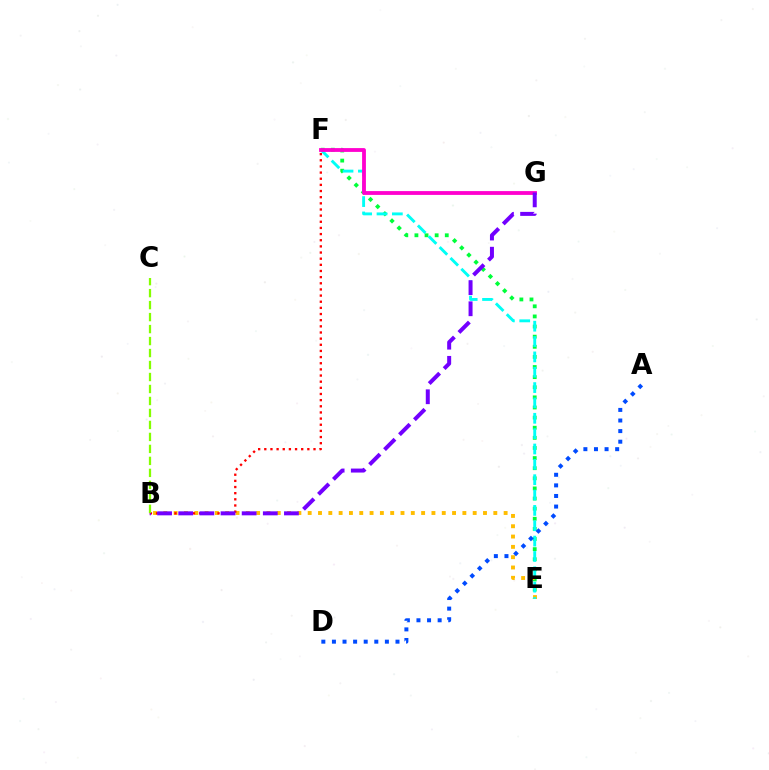{('E', 'F'): [{'color': '#00ff39', 'line_style': 'dotted', 'thickness': 2.75}, {'color': '#00fff6', 'line_style': 'dashed', 'thickness': 2.09}], ('B', 'E'): [{'color': '#ffbd00', 'line_style': 'dotted', 'thickness': 2.8}], ('A', 'D'): [{'color': '#004bff', 'line_style': 'dotted', 'thickness': 2.88}], ('F', 'G'): [{'color': '#ff00cf', 'line_style': 'solid', 'thickness': 2.75}], ('B', 'F'): [{'color': '#ff0000', 'line_style': 'dotted', 'thickness': 1.67}], ('B', 'G'): [{'color': '#7200ff', 'line_style': 'dashed', 'thickness': 2.87}], ('B', 'C'): [{'color': '#84ff00', 'line_style': 'dashed', 'thickness': 1.63}]}